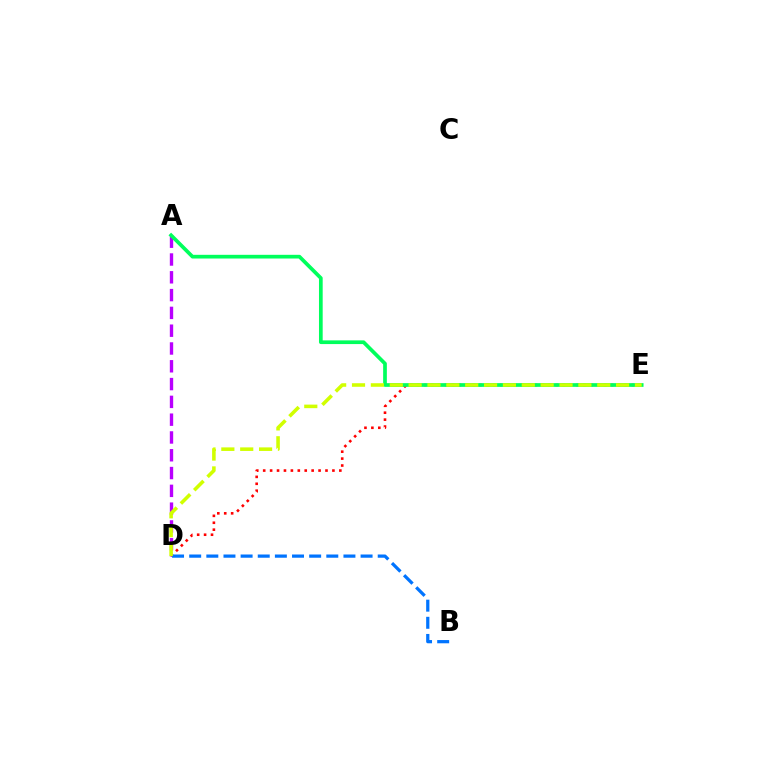{('A', 'D'): [{'color': '#b900ff', 'line_style': 'dashed', 'thickness': 2.42}], ('D', 'E'): [{'color': '#ff0000', 'line_style': 'dotted', 'thickness': 1.88}, {'color': '#d1ff00', 'line_style': 'dashed', 'thickness': 2.56}], ('B', 'D'): [{'color': '#0074ff', 'line_style': 'dashed', 'thickness': 2.33}], ('A', 'E'): [{'color': '#00ff5c', 'line_style': 'solid', 'thickness': 2.67}]}